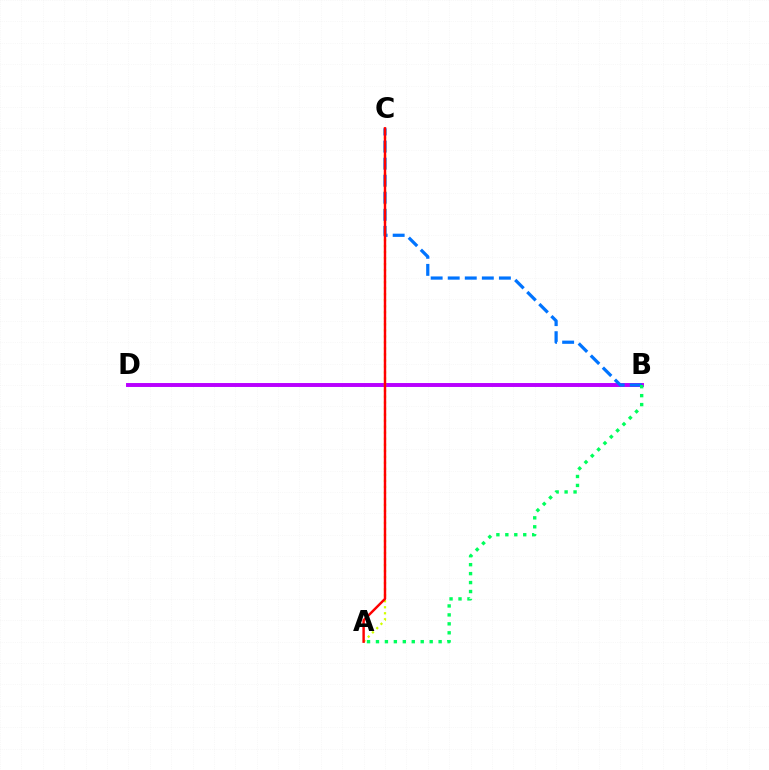{('B', 'D'): [{'color': '#b900ff', 'line_style': 'solid', 'thickness': 2.83}], ('B', 'C'): [{'color': '#0074ff', 'line_style': 'dashed', 'thickness': 2.32}], ('A', 'C'): [{'color': '#d1ff00', 'line_style': 'dotted', 'thickness': 1.64}, {'color': '#ff0000', 'line_style': 'solid', 'thickness': 1.76}], ('A', 'B'): [{'color': '#00ff5c', 'line_style': 'dotted', 'thickness': 2.43}]}